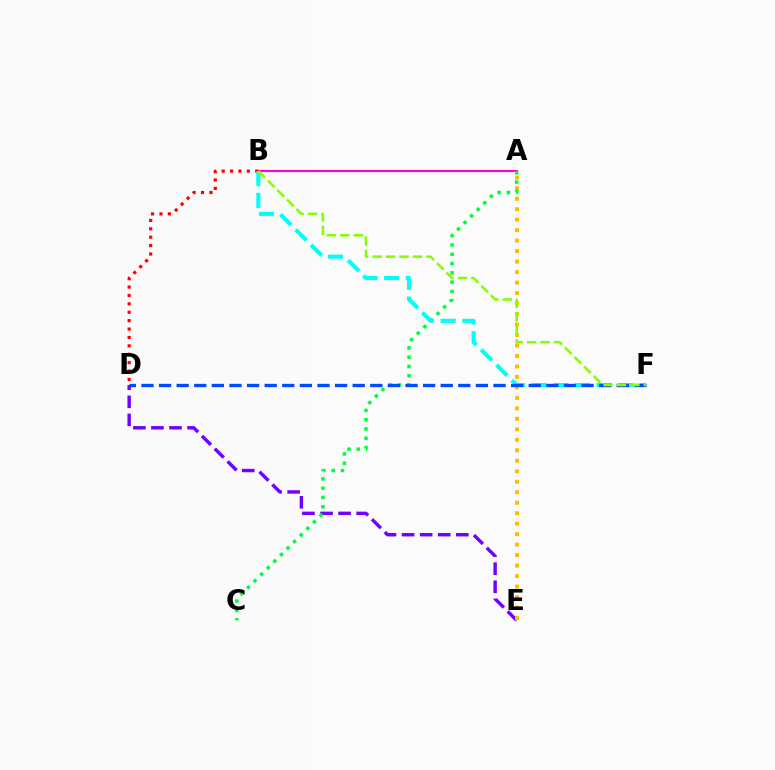{('A', 'B'): [{'color': '#ff00cf', 'line_style': 'solid', 'thickness': 1.53}], ('B', 'D'): [{'color': '#ff0000', 'line_style': 'dotted', 'thickness': 2.28}], ('D', 'E'): [{'color': '#7200ff', 'line_style': 'dashed', 'thickness': 2.46}], ('A', 'E'): [{'color': '#ffbd00', 'line_style': 'dotted', 'thickness': 2.85}], ('A', 'C'): [{'color': '#00ff39', 'line_style': 'dotted', 'thickness': 2.53}], ('B', 'F'): [{'color': '#00fff6', 'line_style': 'dashed', 'thickness': 2.94}, {'color': '#84ff00', 'line_style': 'dashed', 'thickness': 1.82}], ('D', 'F'): [{'color': '#004bff', 'line_style': 'dashed', 'thickness': 2.39}]}